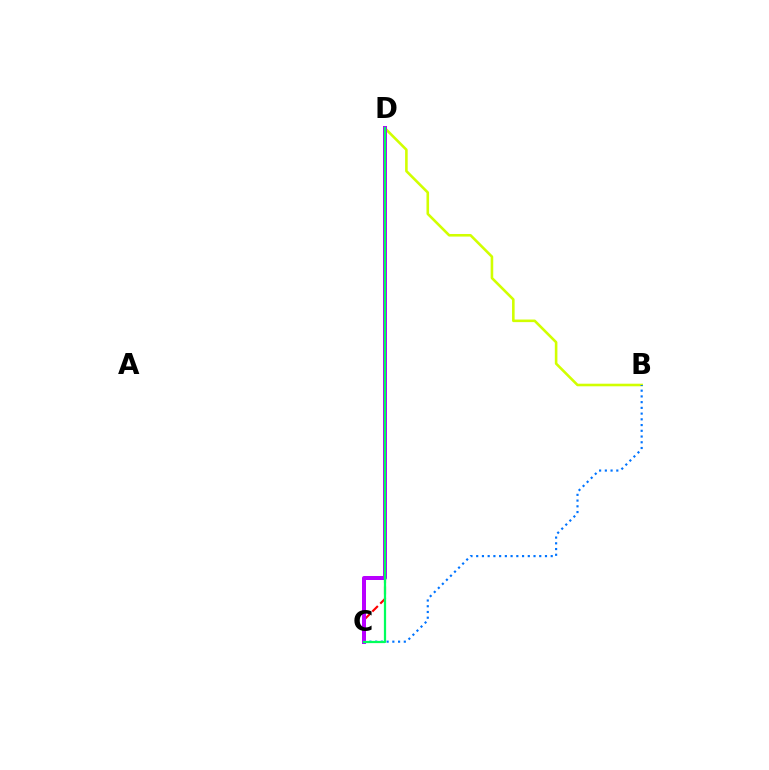{('B', 'D'): [{'color': '#d1ff00', 'line_style': 'solid', 'thickness': 1.87}], ('C', 'D'): [{'color': '#ff0000', 'line_style': 'dashed', 'thickness': 1.53}, {'color': '#b900ff', 'line_style': 'solid', 'thickness': 2.88}, {'color': '#00ff5c', 'line_style': 'solid', 'thickness': 1.61}], ('B', 'C'): [{'color': '#0074ff', 'line_style': 'dotted', 'thickness': 1.56}]}